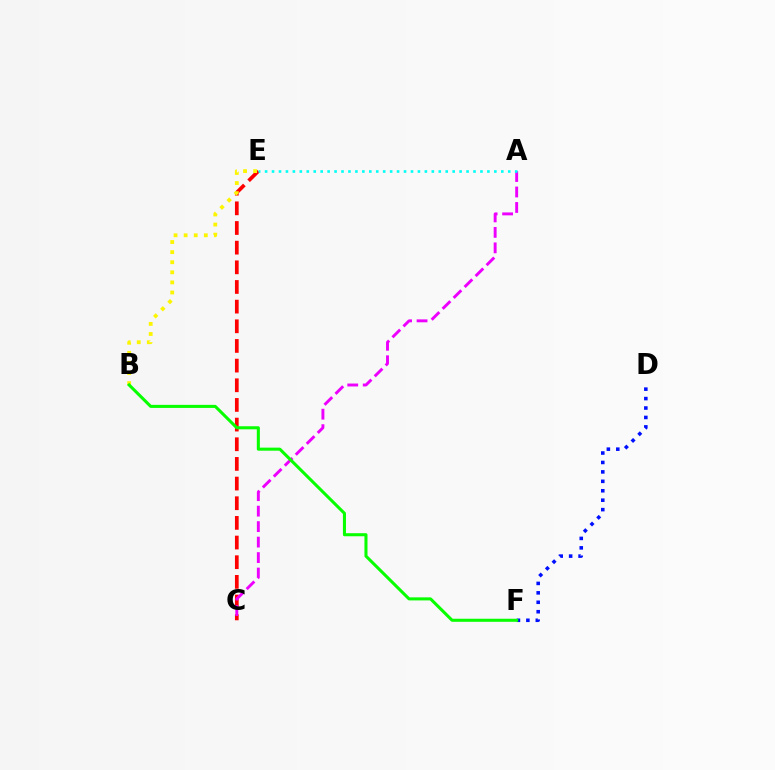{('C', 'E'): [{'color': '#ff0000', 'line_style': 'dashed', 'thickness': 2.67}], ('D', 'F'): [{'color': '#0010ff', 'line_style': 'dotted', 'thickness': 2.56}], ('A', 'C'): [{'color': '#ee00ff', 'line_style': 'dashed', 'thickness': 2.1}], ('B', 'E'): [{'color': '#fcf500', 'line_style': 'dotted', 'thickness': 2.74}], ('A', 'E'): [{'color': '#00fff6', 'line_style': 'dotted', 'thickness': 1.89}], ('B', 'F'): [{'color': '#08ff00', 'line_style': 'solid', 'thickness': 2.2}]}